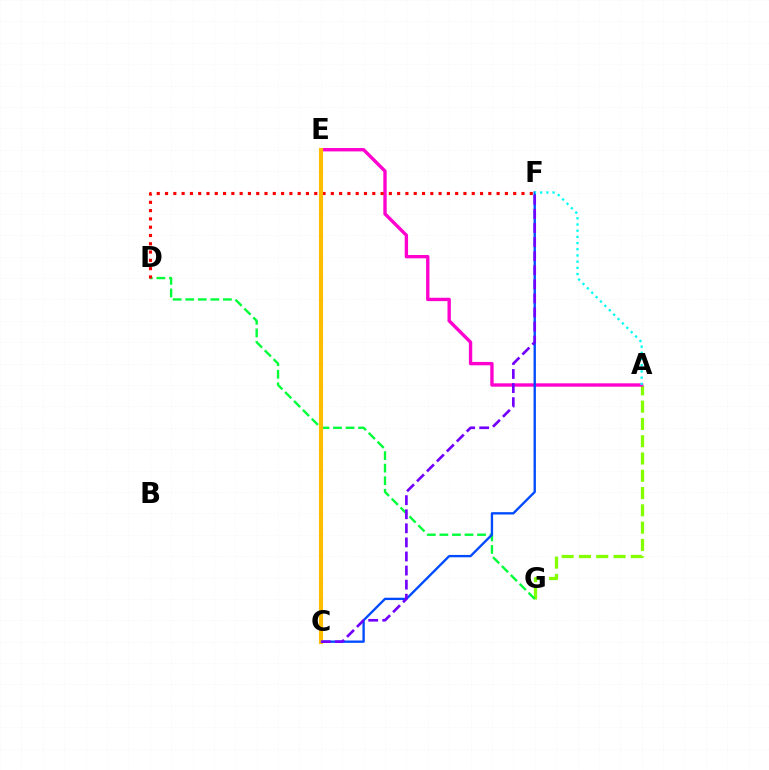{('A', 'G'): [{'color': '#84ff00', 'line_style': 'dashed', 'thickness': 2.35}], ('A', 'E'): [{'color': '#ff00cf', 'line_style': 'solid', 'thickness': 2.42}], ('D', 'G'): [{'color': '#00ff39', 'line_style': 'dashed', 'thickness': 1.71}], ('D', 'F'): [{'color': '#ff0000', 'line_style': 'dotted', 'thickness': 2.25}], ('C', 'F'): [{'color': '#004bff', 'line_style': 'solid', 'thickness': 1.69}, {'color': '#7200ff', 'line_style': 'dashed', 'thickness': 1.91}], ('A', 'F'): [{'color': '#00fff6', 'line_style': 'dotted', 'thickness': 1.68}], ('C', 'E'): [{'color': '#ffbd00', 'line_style': 'solid', 'thickness': 2.97}]}